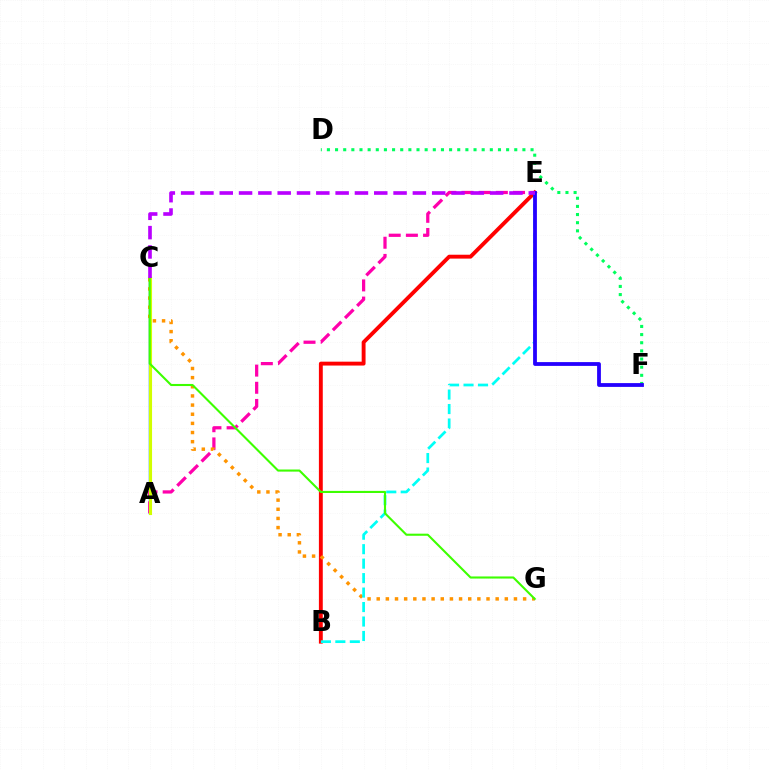{('B', 'E'): [{'color': '#ff0000', 'line_style': 'solid', 'thickness': 2.79}, {'color': '#00fff6', 'line_style': 'dashed', 'thickness': 1.97}], ('A', 'C'): [{'color': '#0074ff', 'line_style': 'solid', 'thickness': 1.77}, {'color': '#d1ff00', 'line_style': 'solid', 'thickness': 2.25}], ('A', 'E'): [{'color': '#ff00ac', 'line_style': 'dashed', 'thickness': 2.33}], ('C', 'G'): [{'color': '#ff9400', 'line_style': 'dotted', 'thickness': 2.49}, {'color': '#3dff00', 'line_style': 'solid', 'thickness': 1.51}], ('D', 'F'): [{'color': '#00ff5c', 'line_style': 'dotted', 'thickness': 2.21}], ('E', 'F'): [{'color': '#2500ff', 'line_style': 'solid', 'thickness': 2.73}], ('C', 'E'): [{'color': '#b900ff', 'line_style': 'dashed', 'thickness': 2.62}]}